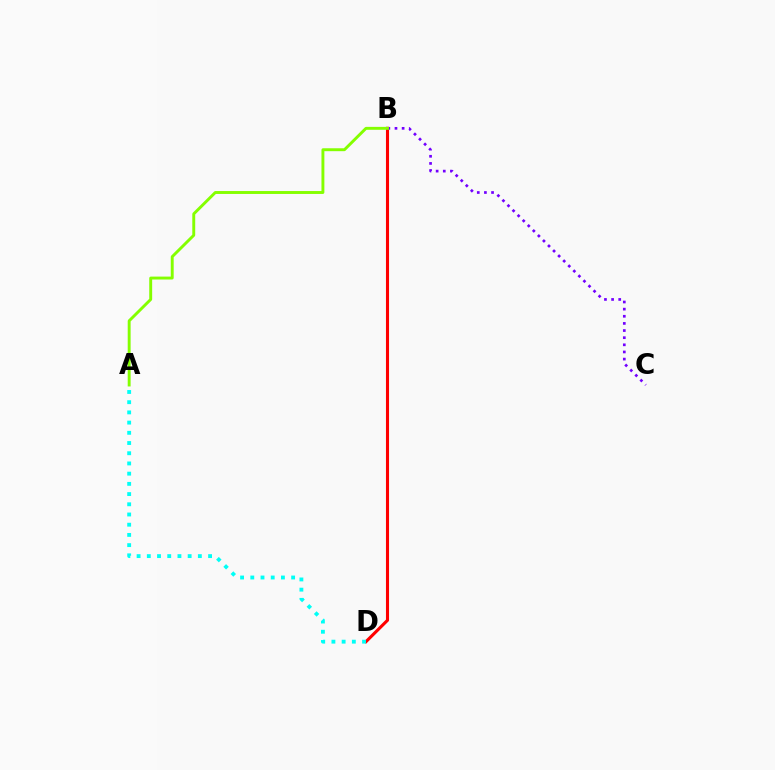{('B', 'D'): [{'color': '#ff0000', 'line_style': 'solid', 'thickness': 2.22}], ('B', 'C'): [{'color': '#7200ff', 'line_style': 'dotted', 'thickness': 1.94}], ('A', 'B'): [{'color': '#84ff00', 'line_style': 'solid', 'thickness': 2.1}], ('A', 'D'): [{'color': '#00fff6', 'line_style': 'dotted', 'thickness': 2.77}]}